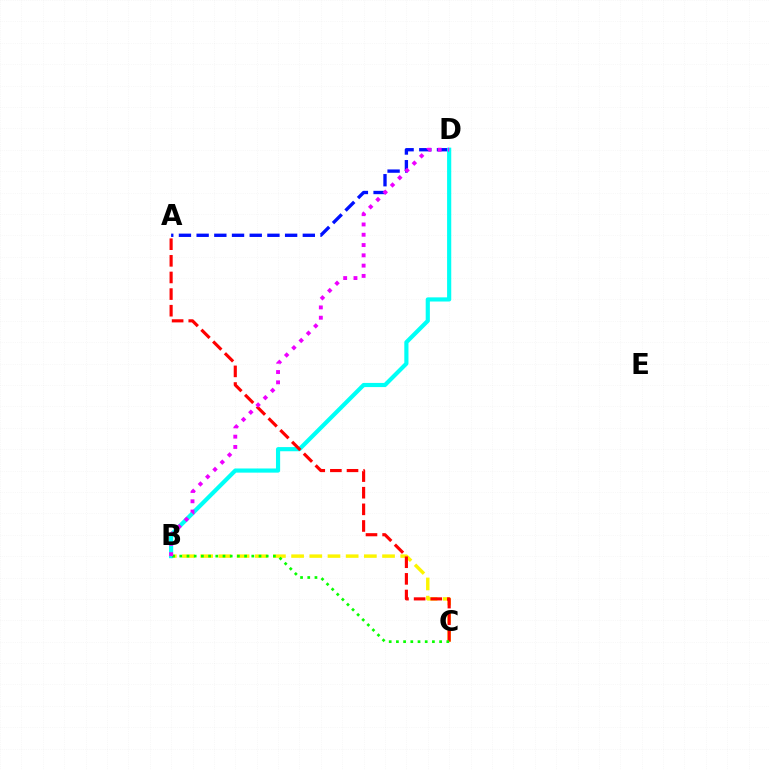{('A', 'D'): [{'color': '#0010ff', 'line_style': 'dashed', 'thickness': 2.4}], ('B', 'C'): [{'color': '#fcf500', 'line_style': 'dashed', 'thickness': 2.47}, {'color': '#08ff00', 'line_style': 'dotted', 'thickness': 1.96}], ('B', 'D'): [{'color': '#00fff6', 'line_style': 'solid', 'thickness': 2.99}, {'color': '#ee00ff', 'line_style': 'dotted', 'thickness': 2.8}], ('A', 'C'): [{'color': '#ff0000', 'line_style': 'dashed', 'thickness': 2.26}]}